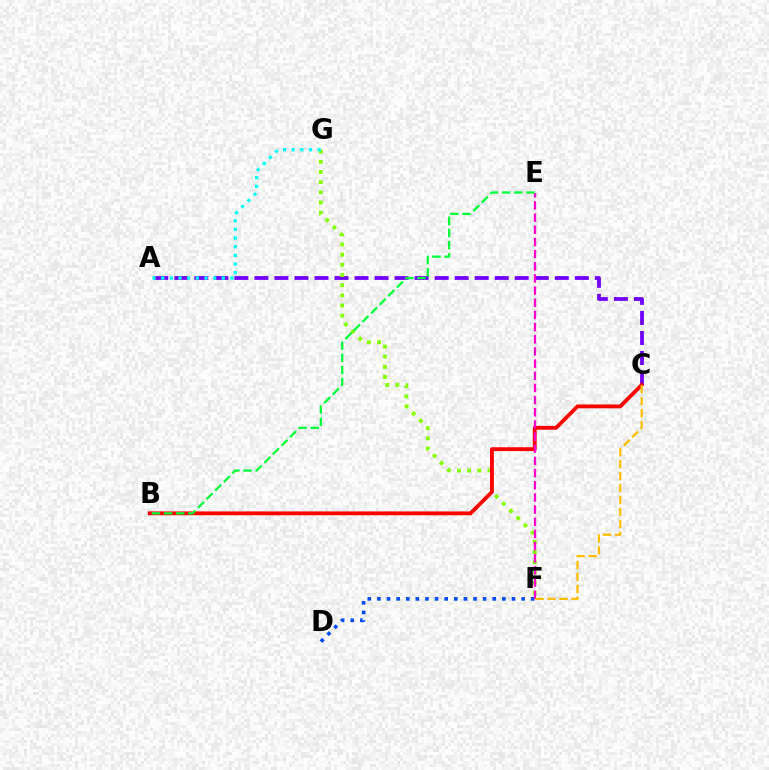{('D', 'F'): [{'color': '#004bff', 'line_style': 'dotted', 'thickness': 2.61}], ('A', 'C'): [{'color': '#7200ff', 'line_style': 'dashed', 'thickness': 2.72}], ('F', 'G'): [{'color': '#84ff00', 'line_style': 'dotted', 'thickness': 2.76}], ('B', 'C'): [{'color': '#ff0000', 'line_style': 'solid', 'thickness': 2.76}], ('A', 'G'): [{'color': '#00fff6', 'line_style': 'dotted', 'thickness': 2.35}], ('E', 'F'): [{'color': '#ff00cf', 'line_style': 'dashed', 'thickness': 1.65}], ('C', 'F'): [{'color': '#ffbd00', 'line_style': 'dashed', 'thickness': 1.63}], ('B', 'E'): [{'color': '#00ff39', 'line_style': 'dashed', 'thickness': 1.65}]}